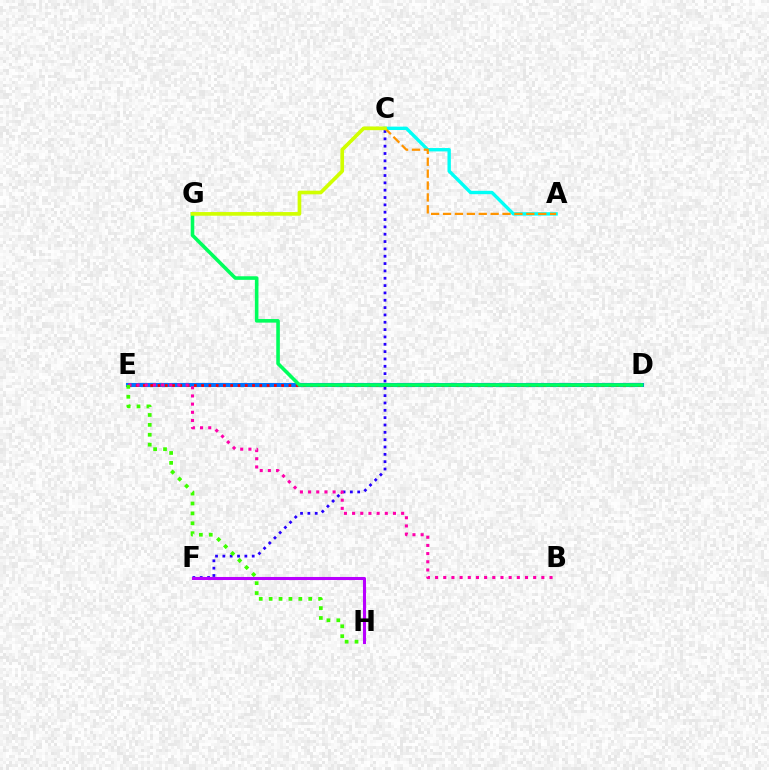{('D', 'E'): [{'color': '#0074ff', 'line_style': 'solid', 'thickness': 2.95}, {'color': '#ff0000', 'line_style': 'dotted', 'thickness': 1.98}], ('C', 'F'): [{'color': '#2500ff', 'line_style': 'dotted', 'thickness': 1.99}], ('F', 'H'): [{'color': '#b900ff', 'line_style': 'solid', 'thickness': 2.2}], ('A', 'C'): [{'color': '#00fff6', 'line_style': 'solid', 'thickness': 2.43}, {'color': '#ff9400', 'line_style': 'dashed', 'thickness': 1.62}], ('B', 'E'): [{'color': '#ff00ac', 'line_style': 'dotted', 'thickness': 2.22}], ('D', 'G'): [{'color': '#00ff5c', 'line_style': 'solid', 'thickness': 2.58}], ('C', 'G'): [{'color': '#d1ff00', 'line_style': 'solid', 'thickness': 2.64}], ('E', 'H'): [{'color': '#3dff00', 'line_style': 'dotted', 'thickness': 2.69}]}